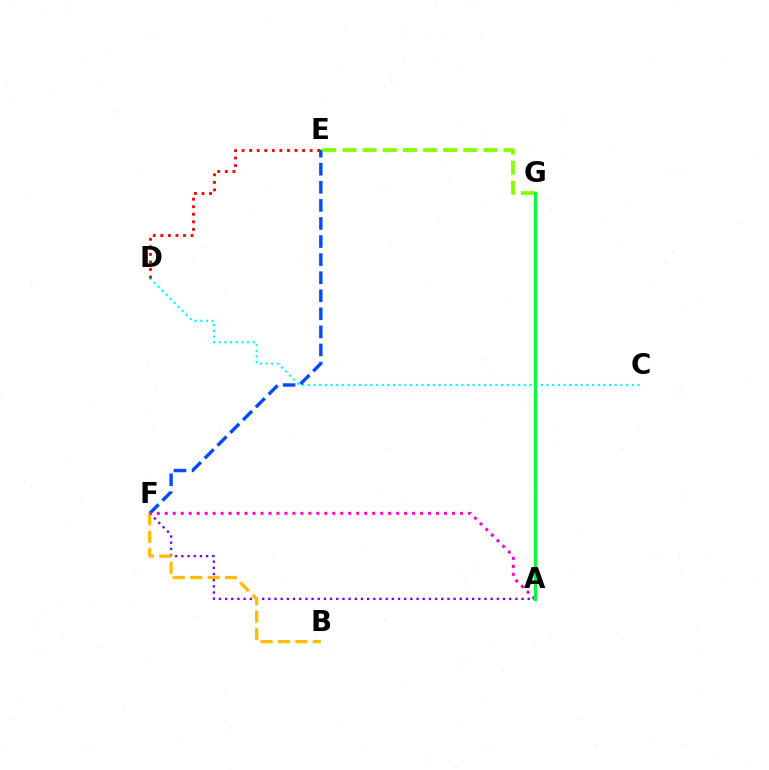{('A', 'F'): [{'color': '#7200ff', 'line_style': 'dotted', 'thickness': 1.68}, {'color': '#ff00cf', 'line_style': 'dotted', 'thickness': 2.17}], ('C', 'D'): [{'color': '#00fff6', 'line_style': 'dotted', 'thickness': 1.54}], ('E', 'F'): [{'color': '#004bff', 'line_style': 'dashed', 'thickness': 2.46}], ('B', 'F'): [{'color': '#ffbd00', 'line_style': 'dashed', 'thickness': 2.37}], ('D', 'E'): [{'color': '#ff0000', 'line_style': 'dotted', 'thickness': 2.05}], ('E', 'G'): [{'color': '#84ff00', 'line_style': 'dashed', 'thickness': 2.74}], ('A', 'G'): [{'color': '#00ff39', 'line_style': 'solid', 'thickness': 2.32}]}